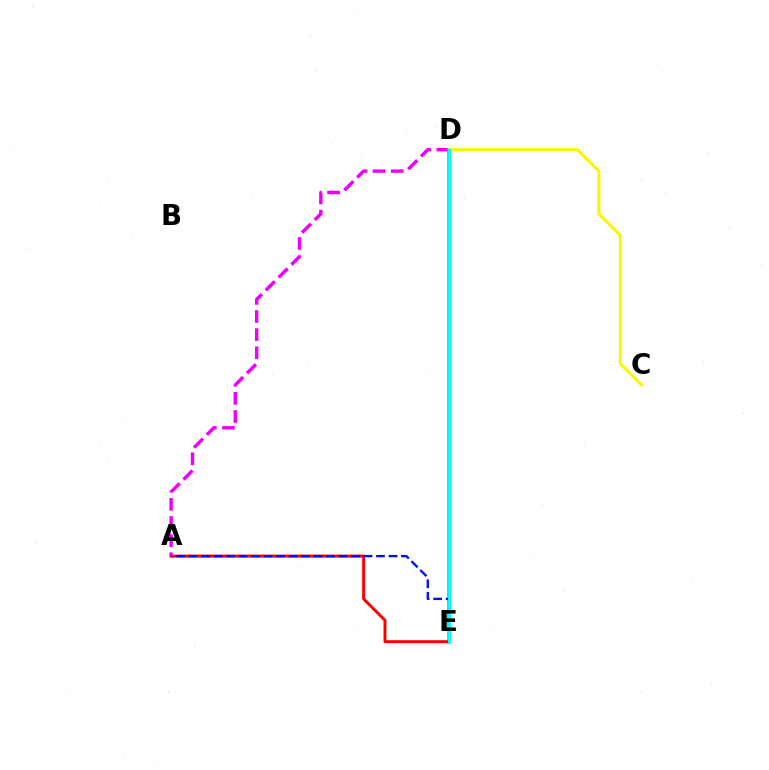{('D', 'E'): [{'color': '#08ff00', 'line_style': 'solid', 'thickness': 2.65}, {'color': '#00fff6', 'line_style': 'solid', 'thickness': 2.28}], ('A', 'E'): [{'color': '#ff0000', 'line_style': 'solid', 'thickness': 2.1}, {'color': '#0010ff', 'line_style': 'dashed', 'thickness': 1.7}], ('A', 'D'): [{'color': '#ee00ff', 'line_style': 'dashed', 'thickness': 2.46}], ('C', 'D'): [{'color': '#fcf500', 'line_style': 'solid', 'thickness': 2.17}]}